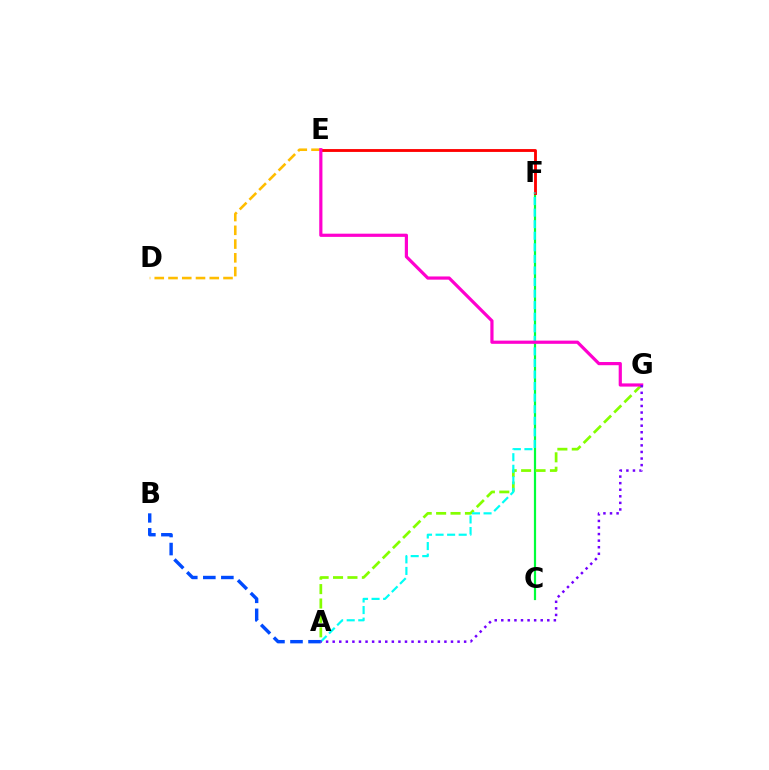{('D', 'E'): [{'color': '#ffbd00', 'line_style': 'dashed', 'thickness': 1.87}], ('C', 'F'): [{'color': '#00ff39', 'line_style': 'solid', 'thickness': 1.59}], ('A', 'G'): [{'color': '#84ff00', 'line_style': 'dashed', 'thickness': 1.96}, {'color': '#7200ff', 'line_style': 'dotted', 'thickness': 1.79}], ('E', 'F'): [{'color': '#ff0000', 'line_style': 'solid', 'thickness': 2.05}], ('A', 'F'): [{'color': '#00fff6', 'line_style': 'dashed', 'thickness': 1.57}], ('A', 'B'): [{'color': '#004bff', 'line_style': 'dashed', 'thickness': 2.45}], ('E', 'G'): [{'color': '#ff00cf', 'line_style': 'solid', 'thickness': 2.3}]}